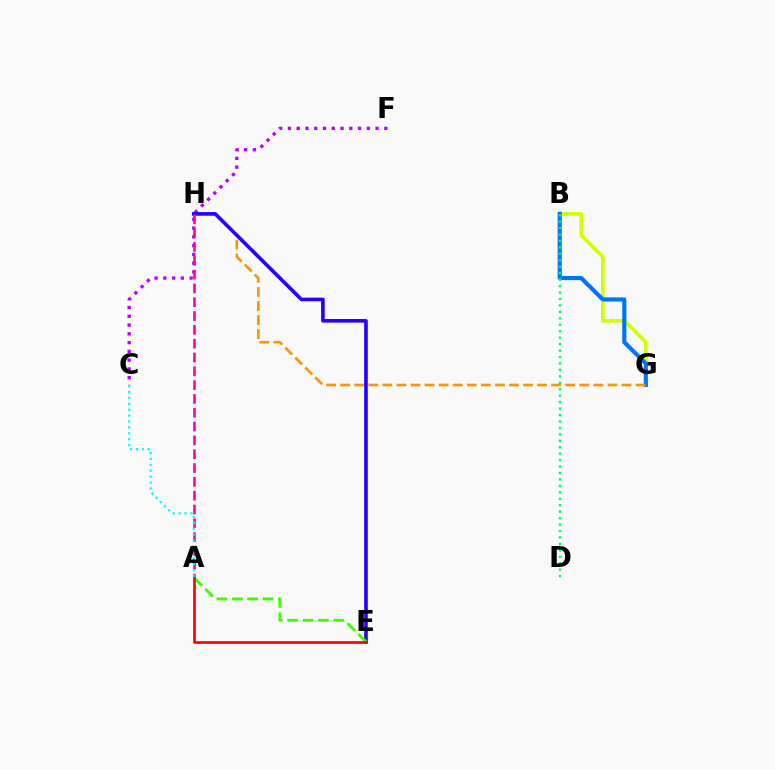{('B', 'G'): [{'color': '#d1ff00', 'line_style': 'solid', 'thickness': 2.62}, {'color': '#0074ff', 'line_style': 'solid', 'thickness': 2.98}], ('G', 'H'): [{'color': '#ff9400', 'line_style': 'dashed', 'thickness': 1.91}], ('C', 'F'): [{'color': '#b900ff', 'line_style': 'dotted', 'thickness': 2.38}], ('E', 'H'): [{'color': '#2500ff', 'line_style': 'solid', 'thickness': 2.61}], ('B', 'D'): [{'color': '#00ff5c', 'line_style': 'dotted', 'thickness': 1.75}], ('A', 'H'): [{'color': '#ff00ac', 'line_style': 'dashed', 'thickness': 1.88}], ('A', 'E'): [{'color': '#3dff00', 'line_style': 'dashed', 'thickness': 2.09}, {'color': '#ff0000', 'line_style': 'solid', 'thickness': 1.91}], ('A', 'C'): [{'color': '#00fff6', 'line_style': 'dotted', 'thickness': 1.6}]}